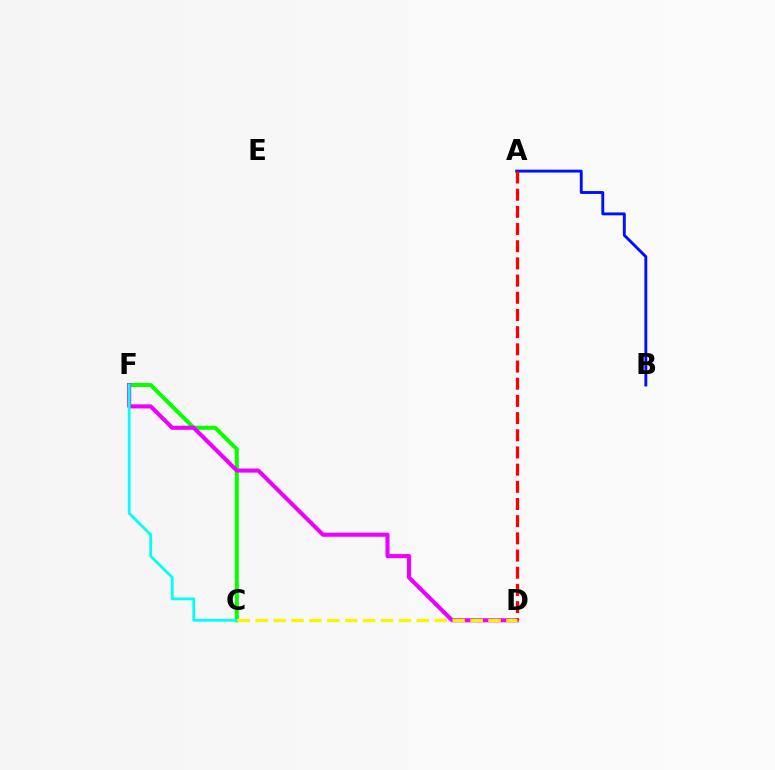{('C', 'F'): [{'color': '#08ff00', 'line_style': 'solid', 'thickness': 2.88}, {'color': '#00fff6', 'line_style': 'solid', 'thickness': 1.99}], ('A', 'B'): [{'color': '#0010ff', 'line_style': 'solid', 'thickness': 2.09}], ('D', 'F'): [{'color': '#ee00ff', 'line_style': 'solid', 'thickness': 2.94}], ('A', 'D'): [{'color': '#ff0000', 'line_style': 'dashed', 'thickness': 2.33}], ('C', 'D'): [{'color': '#fcf500', 'line_style': 'dashed', 'thickness': 2.43}]}